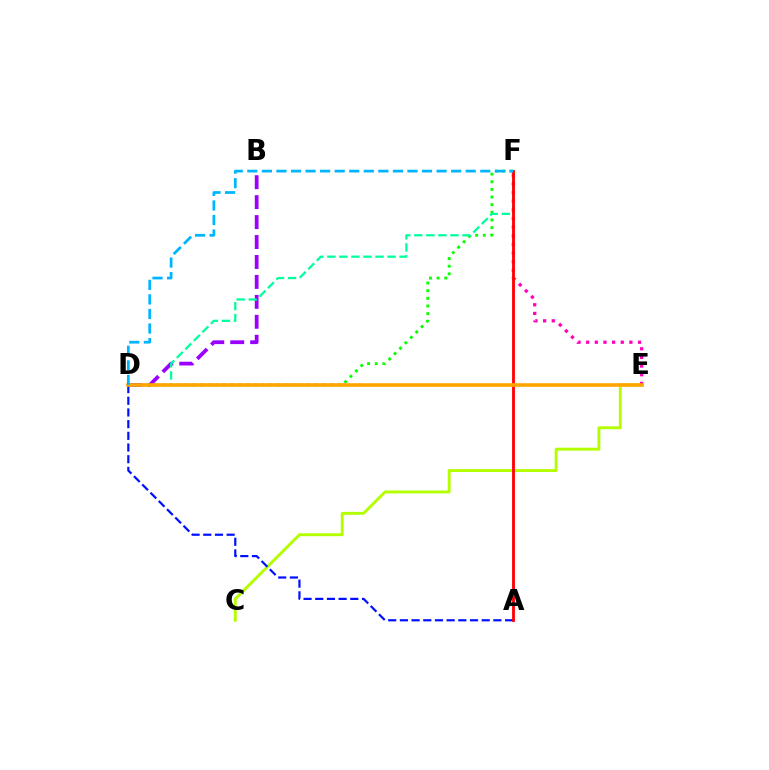{('C', 'E'): [{'color': '#b3ff00', 'line_style': 'solid', 'thickness': 2.09}], ('D', 'F'): [{'color': '#08ff00', 'line_style': 'dotted', 'thickness': 2.08}, {'color': '#00ff9d', 'line_style': 'dashed', 'thickness': 1.64}, {'color': '#00b5ff', 'line_style': 'dashed', 'thickness': 1.98}], ('B', 'D'): [{'color': '#9b00ff', 'line_style': 'dashed', 'thickness': 2.71}], ('A', 'D'): [{'color': '#0010ff', 'line_style': 'dashed', 'thickness': 1.59}], ('E', 'F'): [{'color': '#ff00bd', 'line_style': 'dotted', 'thickness': 2.35}], ('A', 'F'): [{'color': '#ff0000', 'line_style': 'solid', 'thickness': 2.04}], ('D', 'E'): [{'color': '#ffa500', 'line_style': 'solid', 'thickness': 2.6}]}